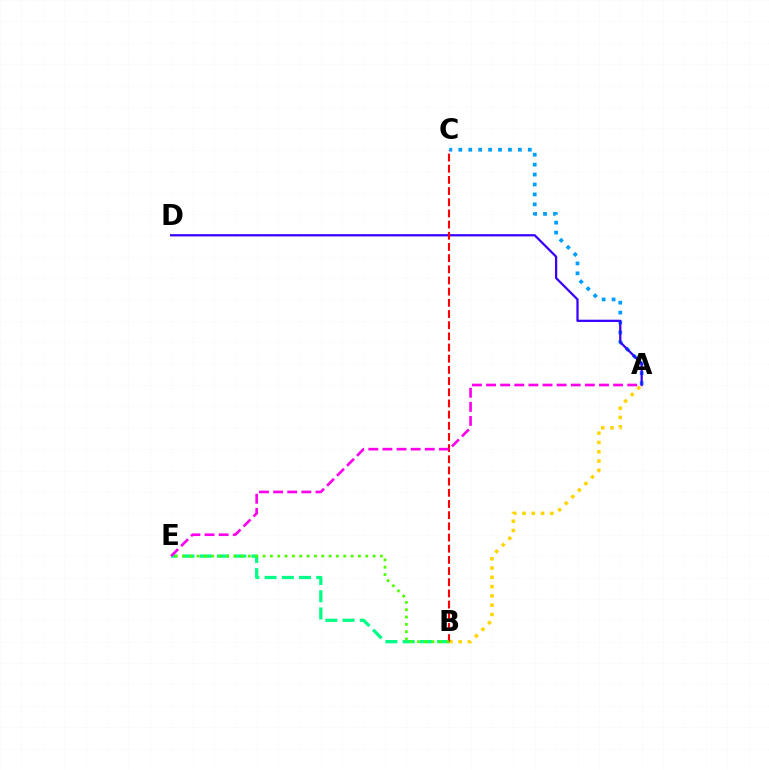{('A', 'B'): [{'color': '#ffd500', 'line_style': 'dotted', 'thickness': 2.52}], ('A', 'C'): [{'color': '#009eff', 'line_style': 'dotted', 'thickness': 2.7}], ('B', 'E'): [{'color': '#00ff86', 'line_style': 'dashed', 'thickness': 2.34}, {'color': '#4fff00', 'line_style': 'dotted', 'thickness': 1.99}], ('A', 'D'): [{'color': '#3700ff', 'line_style': 'solid', 'thickness': 1.62}], ('B', 'C'): [{'color': '#ff0000', 'line_style': 'dashed', 'thickness': 1.52}], ('A', 'E'): [{'color': '#ff00ed', 'line_style': 'dashed', 'thickness': 1.92}]}